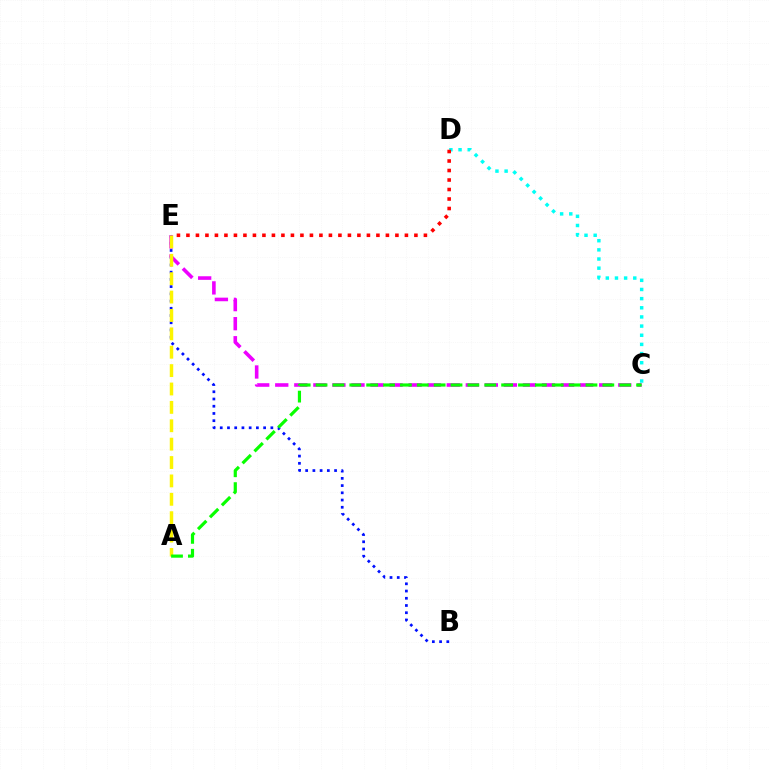{('B', 'E'): [{'color': '#0010ff', 'line_style': 'dotted', 'thickness': 1.96}], ('C', 'E'): [{'color': '#ee00ff', 'line_style': 'dashed', 'thickness': 2.59}], ('A', 'E'): [{'color': '#fcf500', 'line_style': 'dashed', 'thickness': 2.5}], ('C', 'D'): [{'color': '#00fff6', 'line_style': 'dotted', 'thickness': 2.49}], ('A', 'C'): [{'color': '#08ff00', 'line_style': 'dashed', 'thickness': 2.29}], ('D', 'E'): [{'color': '#ff0000', 'line_style': 'dotted', 'thickness': 2.58}]}